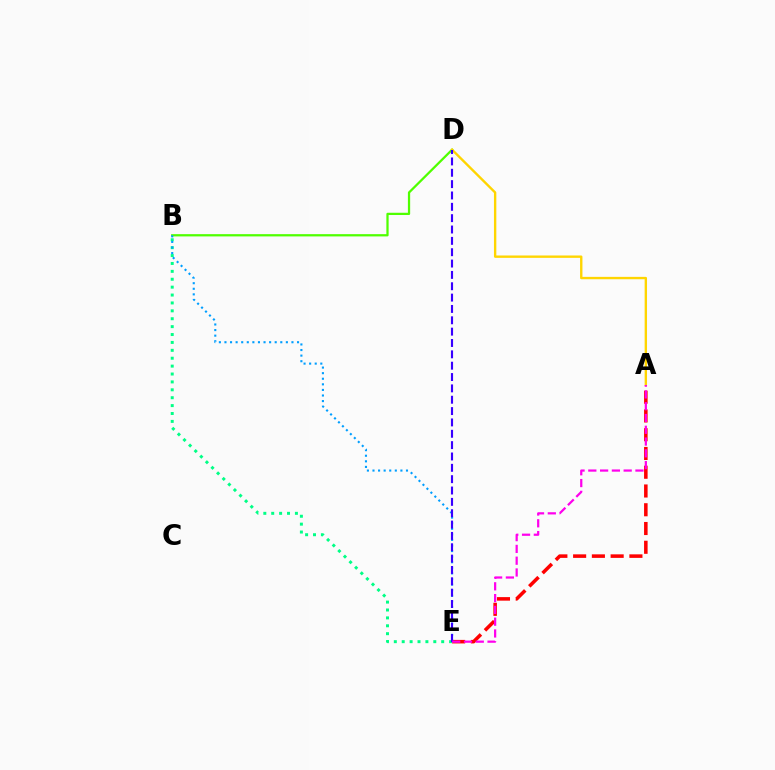{('B', 'D'): [{'color': '#4fff00', 'line_style': 'solid', 'thickness': 1.63}], ('A', 'E'): [{'color': '#ff0000', 'line_style': 'dashed', 'thickness': 2.55}, {'color': '#ff00ed', 'line_style': 'dashed', 'thickness': 1.6}], ('B', 'E'): [{'color': '#00ff86', 'line_style': 'dotted', 'thickness': 2.15}, {'color': '#009eff', 'line_style': 'dotted', 'thickness': 1.52}], ('A', 'D'): [{'color': '#ffd500', 'line_style': 'solid', 'thickness': 1.71}], ('D', 'E'): [{'color': '#3700ff', 'line_style': 'dashed', 'thickness': 1.54}]}